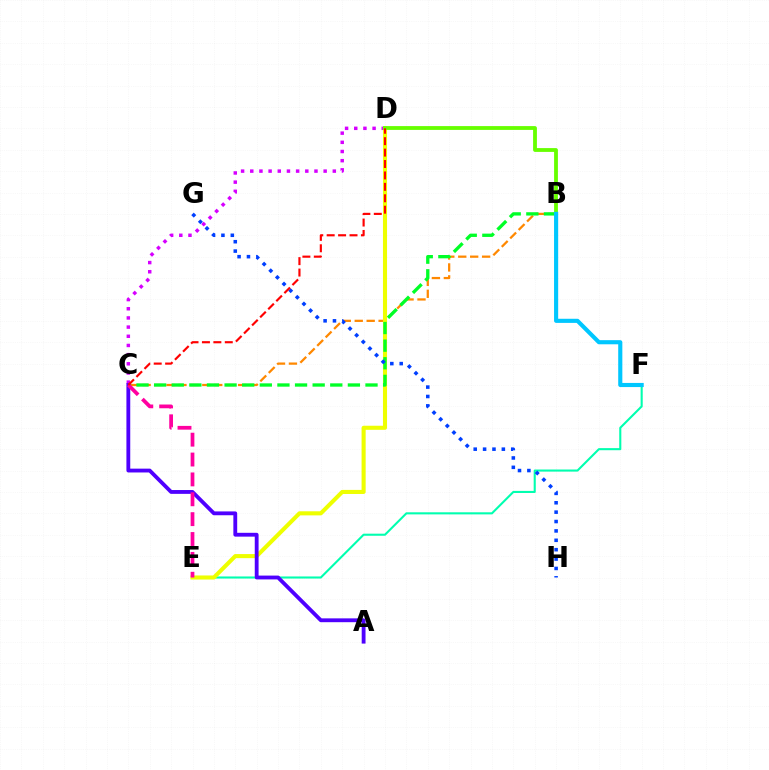{('B', 'C'): [{'color': '#ff8800', 'line_style': 'dashed', 'thickness': 1.62}, {'color': '#00ff27', 'line_style': 'dashed', 'thickness': 2.39}], ('C', 'D'): [{'color': '#d600ff', 'line_style': 'dotted', 'thickness': 2.49}, {'color': '#ff0000', 'line_style': 'dashed', 'thickness': 1.55}], ('E', 'F'): [{'color': '#00ffaf', 'line_style': 'solid', 'thickness': 1.5}], ('D', 'E'): [{'color': '#eeff00', 'line_style': 'solid', 'thickness': 2.94}], ('B', 'D'): [{'color': '#66ff00', 'line_style': 'solid', 'thickness': 2.74}], ('A', 'C'): [{'color': '#4f00ff', 'line_style': 'solid', 'thickness': 2.76}], ('C', 'E'): [{'color': '#ff00a0', 'line_style': 'dashed', 'thickness': 2.7}], ('G', 'H'): [{'color': '#003fff', 'line_style': 'dotted', 'thickness': 2.55}], ('B', 'F'): [{'color': '#00c7ff', 'line_style': 'solid', 'thickness': 2.97}]}